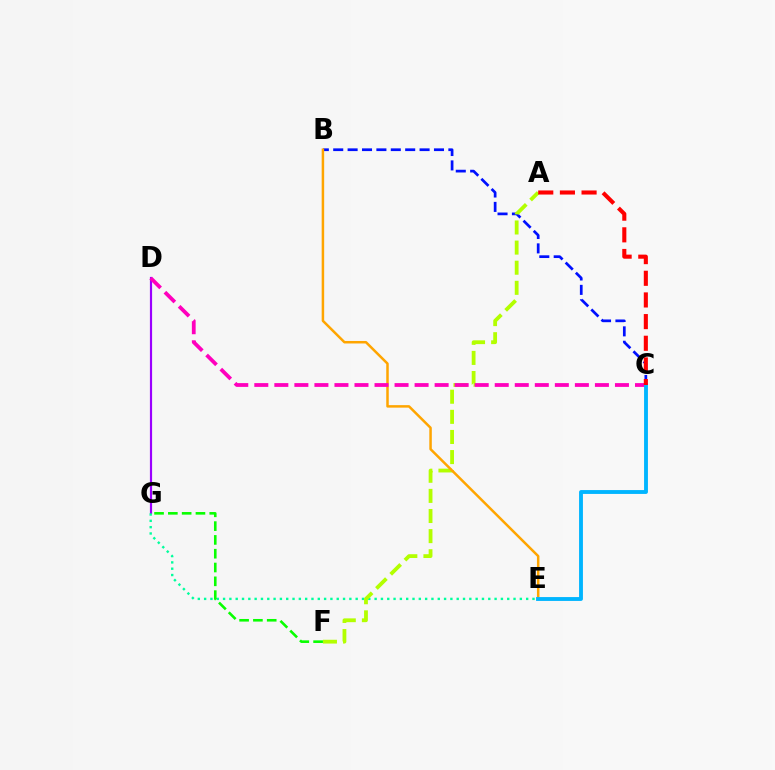{('B', 'C'): [{'color': '#0010ff', 'line_style': 'dashed', 'thickness': 1.96}], ('D', 'G'): [{'color': '#9b00ff', 'line_style': 'solid', 'thickness': 1.57}], ('E', 'G'): [{'color': '#00ff9d', 'line_style': 'dotted', 'thickness': 1.72}], ('A', 'F'): [{'color': '#b3ff00', 'line_style': 'dashed', 'thickness': 2.73}], ('B', 'E'): [{'color': '#ffa500', 'line_style': 'solid', 'thickness': 1.8}], ('C', 'D'): [{'color': '#ff00bd', 'line_style': 'dashed', 'thickness': 2.72}], ('C', 'E'): [{'color': '#00b5ff', 'line_style': 'solid', 'thickness': 2.78}], ('A', 'C'): [{'color': '#ff0000', 'line_style': 'dashed', 'thickness': 2.94}], ('F', 'G'): [{'color': '#08ff00', 'line_style': 'dashed', 'thickness': 1.88}]}